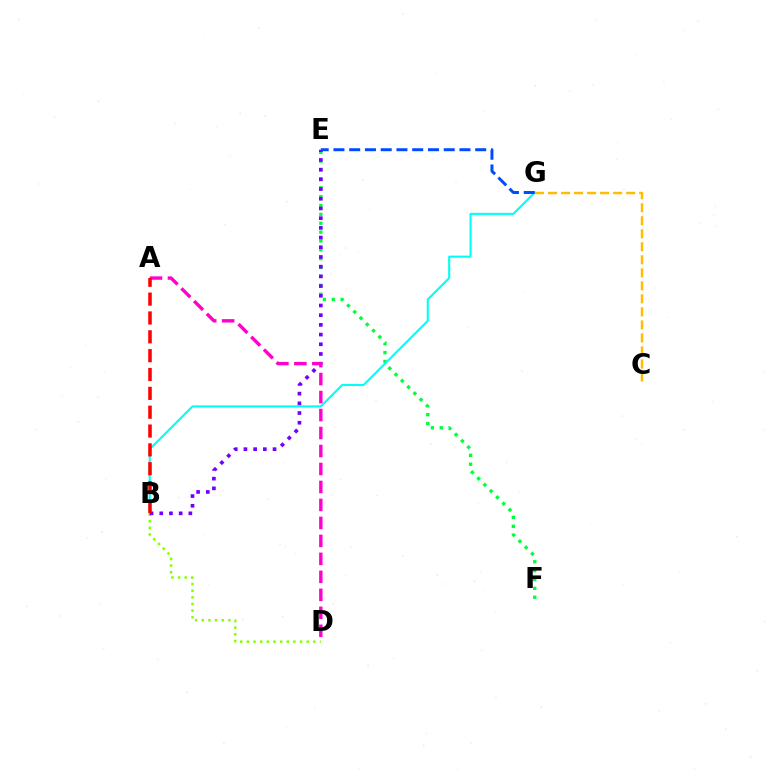{('E', 'F'): [{'color': '#00ff39', 'line_style': 'dotted', 'thickness': 2.41}], ('B', 'D'): [{'color': '#84ff00', 'line_style': 'dotted', 'thickness': 1.81}], ('B', 'G'): [{'color': '#00fff6', 'line_style': 'solid', 'thickness': 1.51}], ('B', 'E'): [{'color': '#7200ff', 'line_style': 'dotted', 'thickness': 2.64}], ('E', 'G'): [{'color': '#004bff', 'line_style': 'dashed', 'thickness': 2.14}], ('A', 'D'): [{'color': '#ff00cf', 'line_style': 'dashed', 'thickness': 2.44}], ('C', 'G'): [{'color': '#ffbd00', 'line_style': 'dashed', 'thickness': 1.77}], ('A', 'B'): [{'color': '#ff0000', 'line_style': 'dashed', 'thickness': 2.56}]}